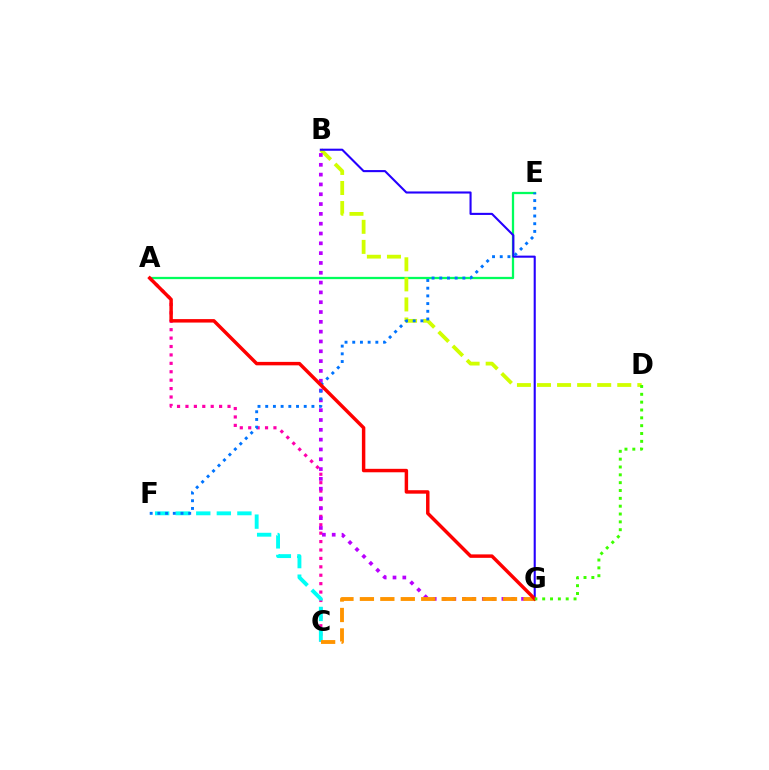{('A', 'E'): [{'color': '#00ff5c', 'line_style': 'solid', 'thickness': 1.63}], ('B', 'D'): [{'color': '#d1ff00', 'line_style': 'dashed', 'thickness': 2.73}], ('A', 'C'): [{'color': '#ff00ac', 'line_style': 'dotted', 'thickness': 2.29}], ('B', 'G'): [{'color': '#b900ff', 'line_style': 'dotted', 'thickness': 2.67}, {'color': '#2500ff', 'line_style': 'solid', 'thickness': 1.51}], ('C', 'F'): [{'color': '#00fff6', 'line_style': 'dashed', 'thickness': 2.79}], ('C', 'G'): [{'color': '#ff9400', 'line_style': 'dashed', 'thickness': 2.78}], ('E', 'F'): [{'color': '#0074ff', 'line_style': 'dotted', 'thickness': 2.09}], ('A', 'G'): [{'color': '#ff0000', 'line_style': 'solid', 'thickness': 2.49}], ('D', 'G'): [{'color': '#3dff00', 'line_style': 'dotted', 'thickness': 2.13}]}